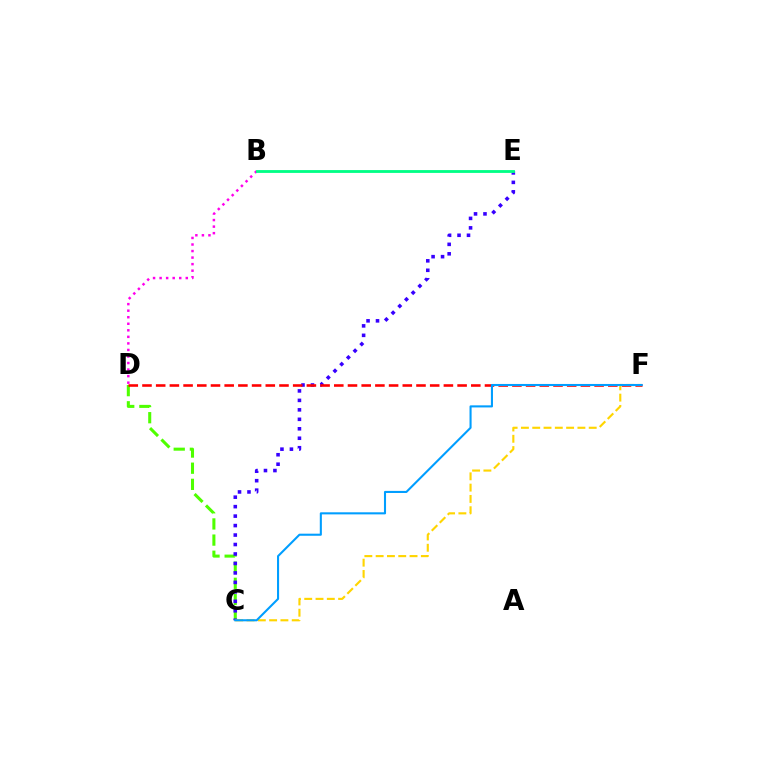{('C', 'D'): [{'color': '#4fff00', 'line_style': 'dashed', 'thickness': 2.19}], ('B', 'D'): [{'color': '#ff00ed', 'line_style': 'dotted', 'thickness': 1.78}], ('C', 'E'): [{'color': '#3700ff', 'line_style': 'dotted', 'thickness': 2.57}], ('D', 'F'): [{'color': '#ff0000', 'line_style': 'dashed', 'thickness': 1.86}], ('C', 'F'): [{'color': '#ffd500', 'line_style': 'dashed', 'thickness': 1.53}, {'color': '#009eff', 'line_style': 'solid', 'thickness': 1.5}], ('B', 'E'): [{'color': '#00ff86', 'line_style': 'solid', 'thickness': 2.03}]}